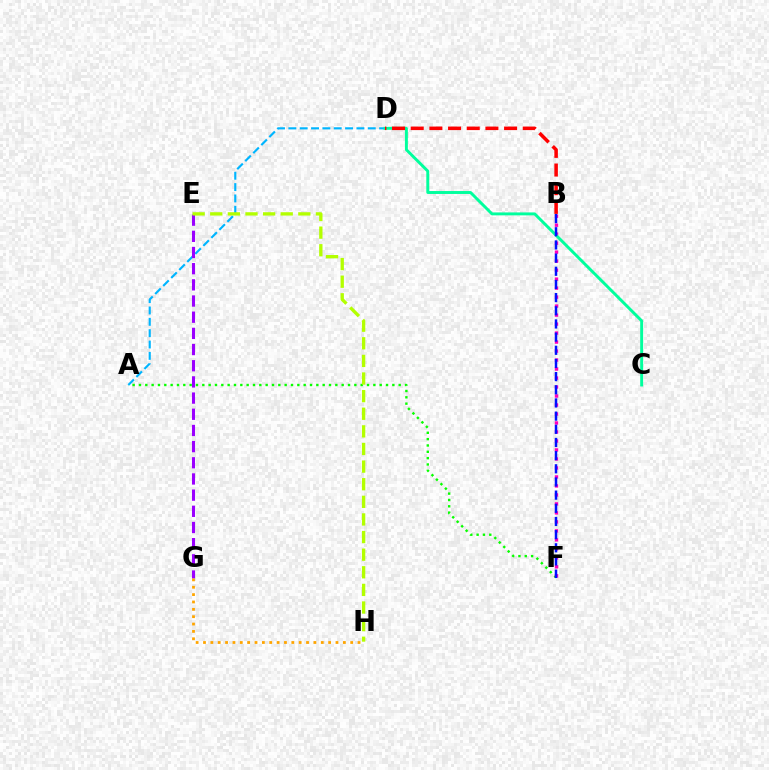{('A', 'F'): [{'color': '#08ff00', 'line_style': 'dotted', 'thickness': 1.72}], ('A', 'D'): [{'color': '#00b5ff', 'line_style': 'dashed', 'thickness': 1.54}], ('E', 'G'): [{'color': '#9b00ff', 'line_style': 'dashed', 'thickness': 2.2}], ('B', 'F'): [{'color': '#ff00bd', 'line_style': 'dotted', 'thickness': 2.44}, {'color': '#0010ff', 'line_style': 'dashed', 'thickness': 1.79}], ('E', 'H'): [{'color': '#b3ff00', 'line_style': 'dashed', 'thickness': 2.39}], ('C', 'D'): [{'color': '#00ff9d', 'line_style': 'solid', 'thickness': 2.11}], ('B', 'D'): [{'color': '#ff0000', 'line_style': 'dashed', 'thickness': 2.54}], ('G', 'H'): [{'color': '#ffa500', 'line_style': 'dotted', 'thickness': 2.0}]}